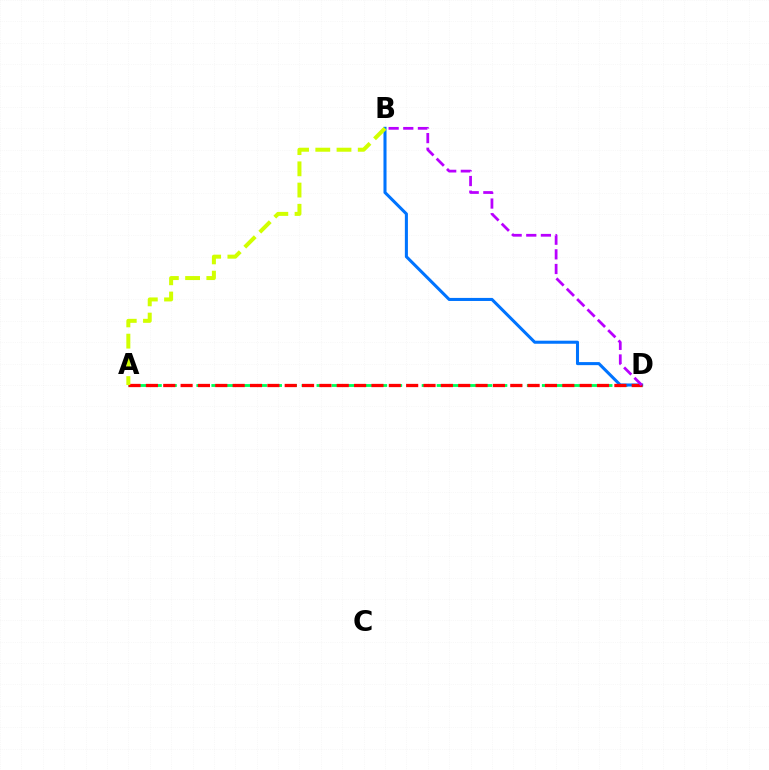{('A', 'D'): [{'color': '#00ff5c', 'line_style': 'dashed', 'thickness': 2.04}, {'color': '#ff0000', 'line_style': 'dashed', 'thickness': 2.36}], ('B', 'D'): [{'color': '#0074ff', 'line_style': 'solid', 'thickness': 2.2}, {'color': '#b900ff', 'line_style': 'dashed', 'thickness': 1.99}], ('A', 'B'): [{'color': '#d1ff00', 'line_style': 'dashed', 'thickness': 2.88}]}